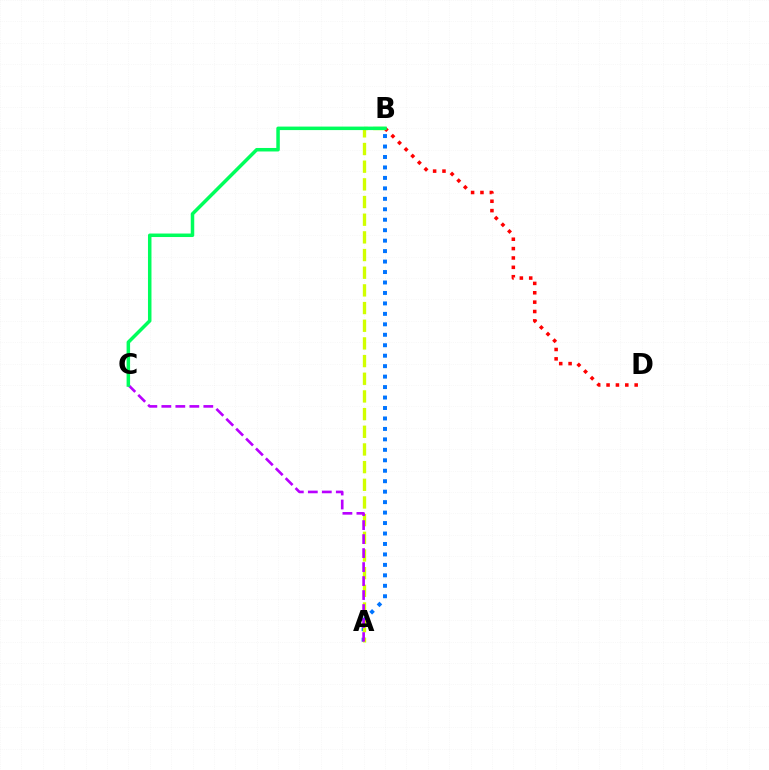{('A', 'B'): [{'color': '#0074ff', 'line_style': 'dotted', 'thickness': 2.84}, {'color': '#d1ff00', 'line_style': 'dashed', 'thickness': 2.4}], ('A', 'C'): [{'color': '#b900ff', 'line_style': 'dashed', 'thickness': 1.9}], ('B', 'D'): [{'color': '#ff0000', 'line_style': 'dotted', 'thickness': 2.55}], ('B', 'C'): [{'color': '#00ff5c', 'line_style': 'solid', 'thickness': 2.52}]}